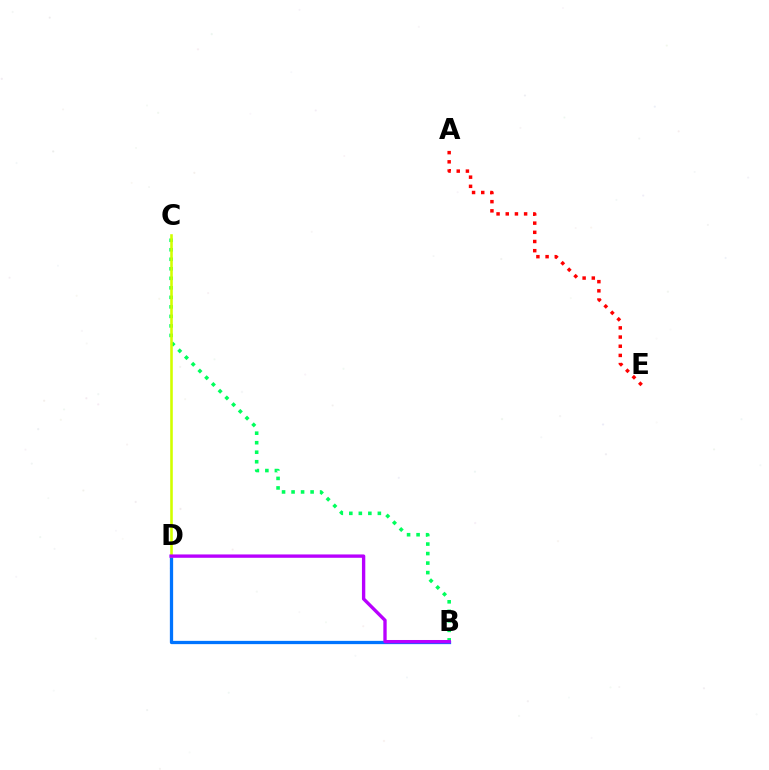{('B', 'C'): [{'color': '#00ff5c', 'line_style': 'dotted', 'thickness': 2.59}], ('B', 'D'): [{'color': '#0074ff', 'line_style': 'solid', 'thickness': 2.35}, {'color': '#b900ff', 'line_style': 'solid', 'thickness': 2.41}], ('C', 'D'): [{'color': '#d1ff00', 'line_style': 'solid', 'thickness': 1.87}], ('A', 'E'): [{'color': '#ff0000', 'line_style': 'dotted', 'thickness': 2.49}]}